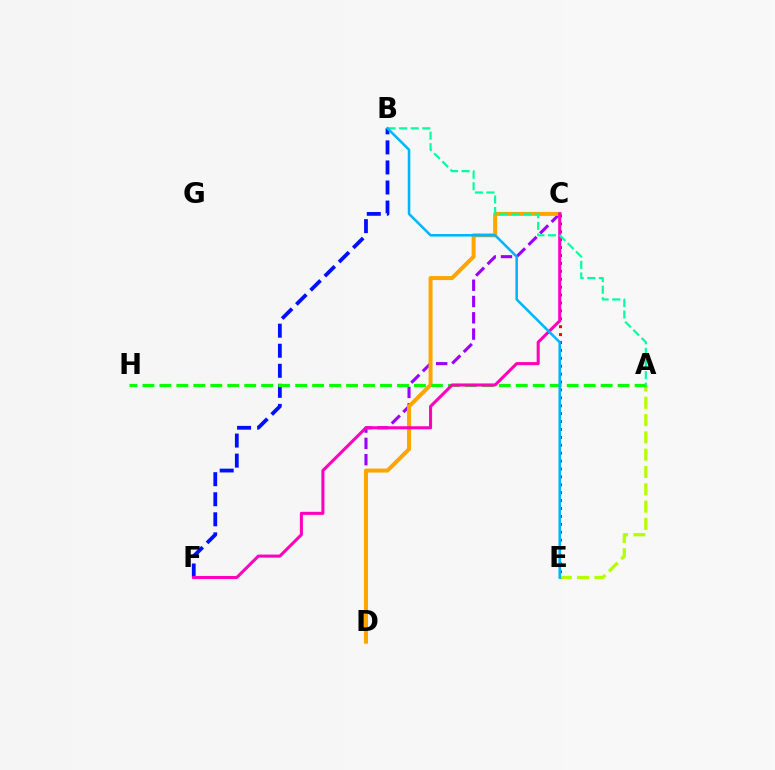{('C', 'D'): [{'color': '#9b00ff', 'line_style': 'dashed', 'thickness': 2.21}, {'color': '#ffa500', 'line_style': 'solid', 'thickness': 2.88}], ('A', 'E'): [{'color': '#b3ff00', 'line_style': 'dashed', 'thickness': 2.35}], ('B', 'F'): [{'color': '#0010ff', 'line_style': 'dashed', 'thickness': 2.72}], ('A', 'H'): [{'color': '#08ff00', 'line_style': 'dashed', 'thickness': 2.31}], ('C', 'E'): [{'color': '#ff0000', 'line_style': 'dotted', 'thickness': 2.15}], ('C', 'F'): [{'color': '#ff00bd', 'line_style': 'solid', 'thickness': 2.2}], ('A', 'B'): [{'color': '#00ff9d', 'line_style': 'dashed', 'thickness': 1.57}], ('B', 'E'): [{'color': '#00b5ff', 'line_style': 'solid', 'thickness': 1.84}]}